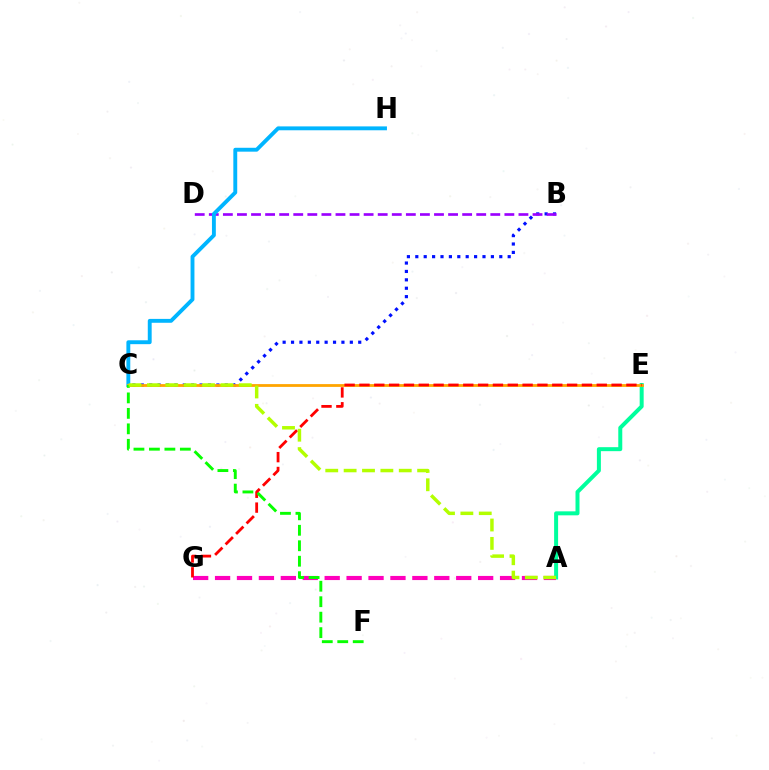{('B', 'C'): [{'color': '#0010ff', 'line_style': 'dotted', 'thickness': 2.28}], ('A', 'E'): [{'color': '#00ff9d', 'line_style': 'solid', 'thickness': 2.87}], ('A', 'G'): [{'color': '#ff00bd', 'line_style': 'dashed', 'thickness': 2.98}], ('B', 'D'): [{'color': '#9b00ff', 'line_style': 'dashed', 'thickness': 1.91}], ('C', 'H'): [{'color': '#00b5ff', 'line_style': 'solid', 'thickness': 2.79}], ('C', 'E'): [{'color': '#ffa500', 'line_style': 'solid', 'thickness': 2.01}], ('E', 'G'): [{'color': '#ff0000', 'line_style': 'dashed', 'thickness': 2.01}], ('C', 'F'): [{'color': '#08ff00', 'line_style': 'dashed', 'thickness': 2.1}], ('A', 'C'): [{'color': '#b3ff00', 'line_style': 'dashed', 'thickness': 2.5}]}